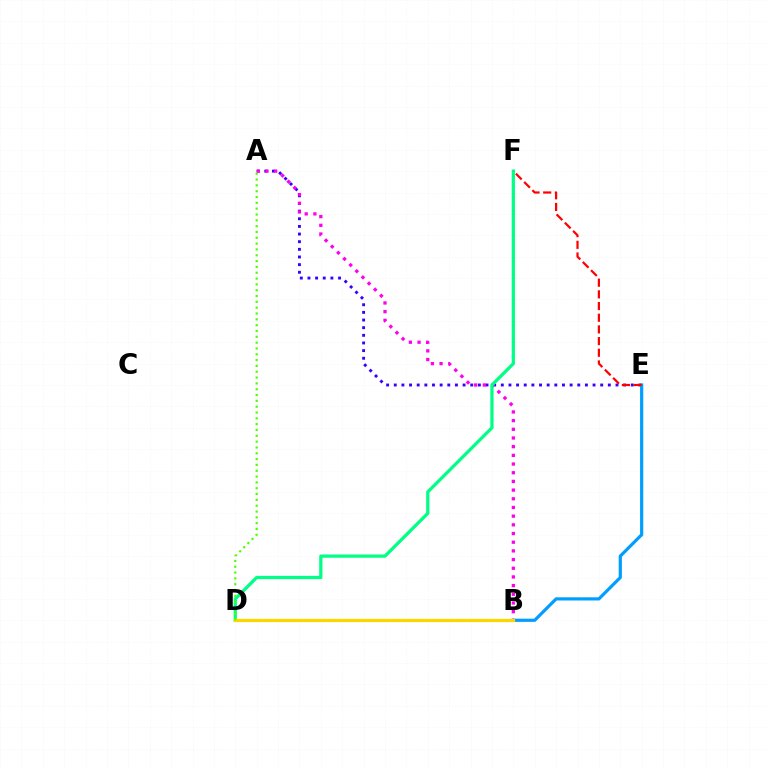{('A', 'E'): [{'color': '#3700ff', 'line_style': 'dotted', 'thickness': 2.08}], ('A', 'B'): [{'color': '#ff00ed', 'line_style': 'dotted', 'thickness': 2.36}], ('B', 'E'): [{'color': '#009eff', 'line_style': 'solid', 'thickness': 2.3}], ('D', 'F'): [{'color': '#00ff86', 'line_style': 'solid', 'thickness': 2.34}], ('B', 'D'): [{'color': '#ffd500', 'line_style': 'solid', 'thickness': 2.34}], ('E', 'F'): [{'color': '#ff0000', 'line_style': 'dashed', 'thickness': 1.59}], ('A', 'D'): [{'color': '#4fff00', 'line_style': 'dotted', 'thickness': 1.58}]}